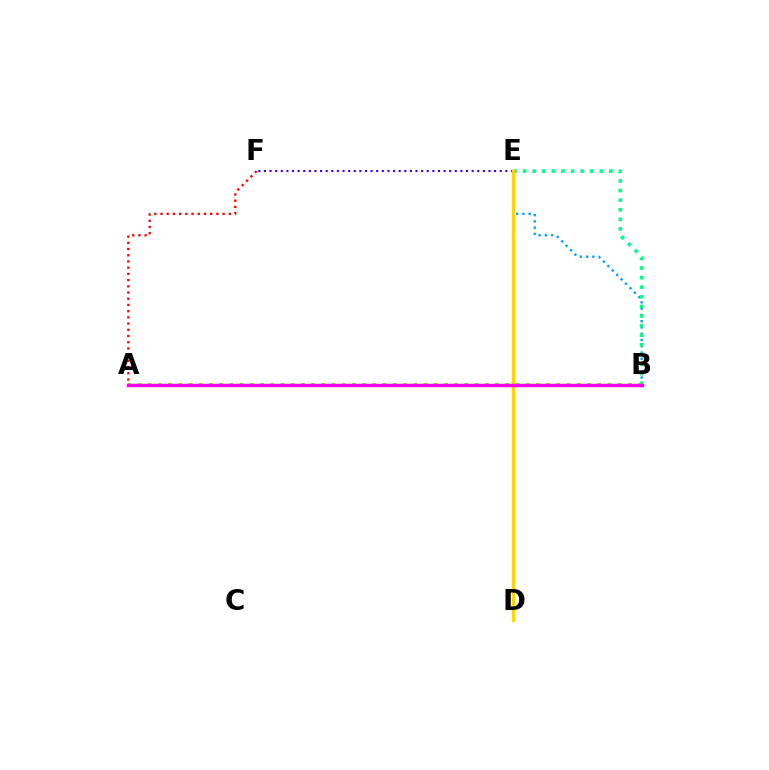{('B', 'E'): [{'color': '#009eff', 'line_style': 'dotted', 'thickness': 1.7}, {'color': '#00ff86', 'line_style': 'dotted', 'thickness': 2.61}], ('A', 'F'): [{'color': '#ff0000', 'line_style': 'dotted', 'thickness': 1.69}], ('A', 'B'): [{'color': '#4fff00', 'line_style': 'dotted', 'thickness': 2.78}, {'color': '#ff00ed', 'line_style': 'solid', 'thickness': 2.5}], ('E', 'F'): [{'color': '#3700ff', 'line_style': 'dotted', 'thickness': 1.53}], ('D', 'E'): [{'color': '#ffd500', 'line_style': 'solid', 'thickness': 2.43}]}